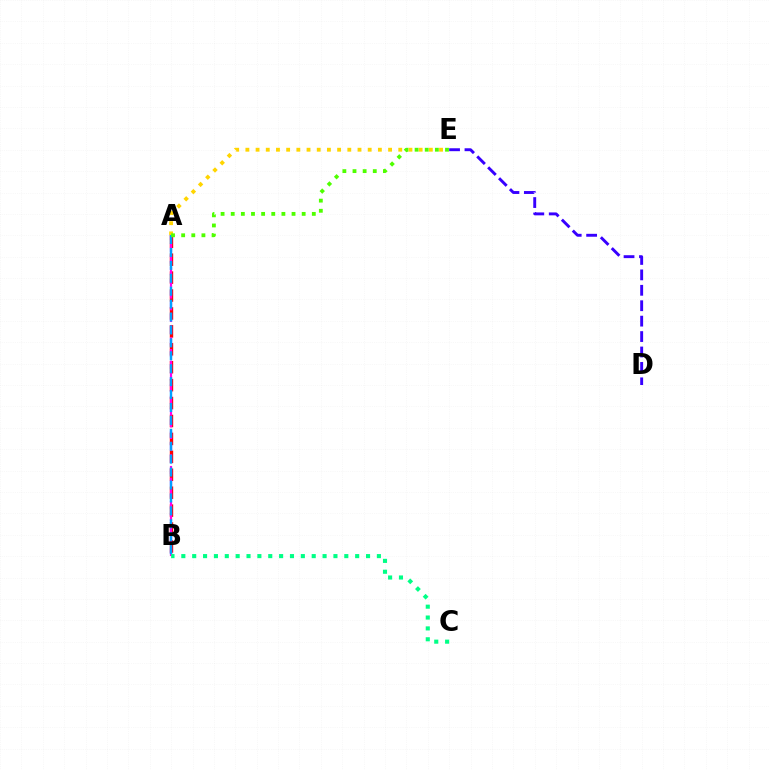{('A', 'E'): [{'color': '#ffd500', 'line_style': 'dotted', 'thickness': 2.77}, {'color': '#4fff00', 'line_style': 'dotted', 'thickness': 2.75}], ('A', 'B'): [{'color': '#ff0000', 'line_style': 'dashed', 'thickness': 2.43}, {'color': '#ff00ed', 'line_style': 'dashed', 'thickness': 1.59}, {'color': '#009eff', 'line_style': 'dashed', 'thickness': 1.76}], ('D', 'E'): [{'color': '#3700ff', 'line_style': 'dashed', 'thickness': 2.09}], ('B', 'C'): [{'color': '#00ff86', 'line_style': 'dotted', 'thickness': 2.95}]}